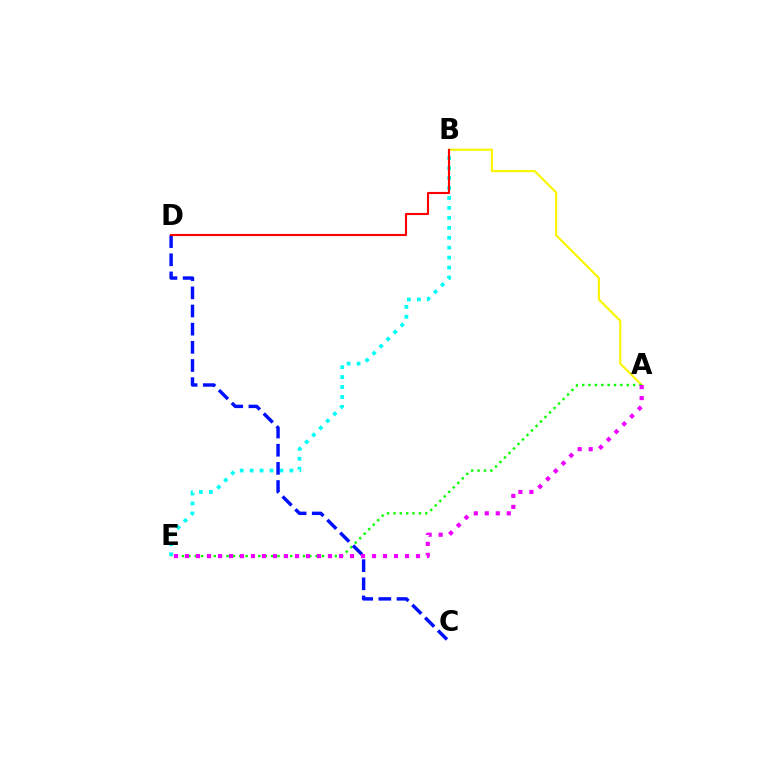{('A', 'B'): [{'color': '#fcf500', 'line_style': 'solid', 'thickness': 1.55}], ('B', 'E'): [{'color': '#00fff6', 'line_style': 'dotted', 'thickness': 2.7}], ('A', 'E'): [{'color': '#08ff00', 'line_style': 'dotted', 'thickness': 1.73}, {'color': '#ee00ff', 'line_style': 'dotted', 'thickness': 2.99}], ('C', 'D'): [{'color': '#0010ff', 'line_style': 'dashed', 'thickness': 2.47}], ('B', 'D'): [{'color': '#ff0000', 'line_style': 'solid', 'thickness': 1.53}]}